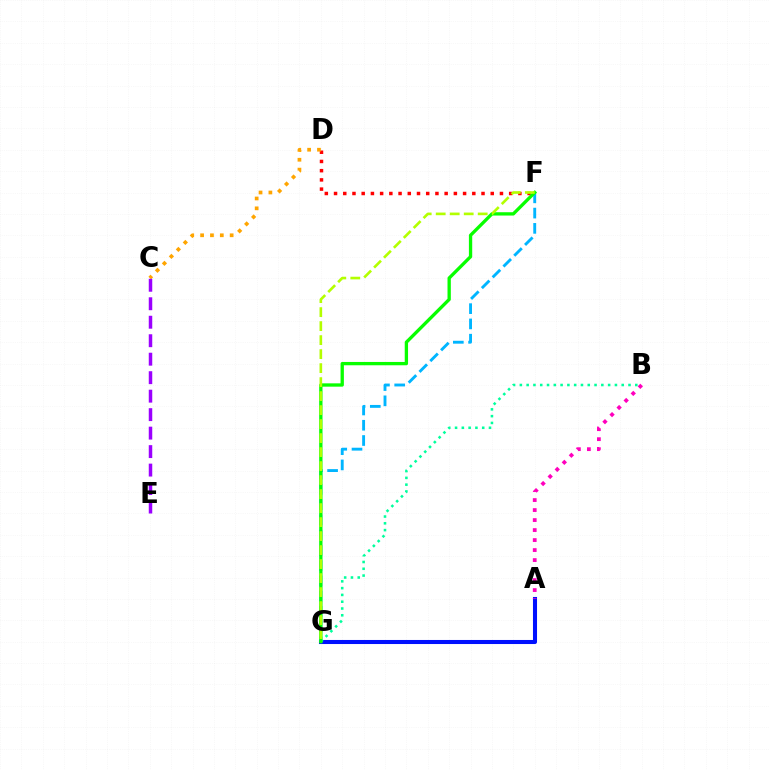{('A', 'G'): [{'color': '#0010ff', 'line_style': 'solid', 'thickness': 2.93}], ('D', 'F'): [{'color': '#ff0000', 'line_style': 'dotted', 'thickness': 2.5}], ('F', 'G'): [{'color': '#00b5ff', 'line_style': 'dashed', 'thickness': 2.07}, {'color': '#08ff00', 'line_style': 'solid', 'thickness': 2.39}, {'color': '#b3ff00', 'line_style': 'dashed', 'thickness': 1.9}], ('A', 'B'): [{'color': '#ff00bd', 'line_style': 'dotted', 'thickness': 2.72}], ('B', 'G'): [{'color': '#00ff9d', 'line_style': 'dotted', 'thickness': 1.84}], ('C', 'D'): [{'color': '#ffa500', 'line_style': 'dotted', 'thickness': 2.68}], ('C', 'E'): [{'color': '#9b00ff', 'line_style': 'dashed', 'thickness': 2.51}]}